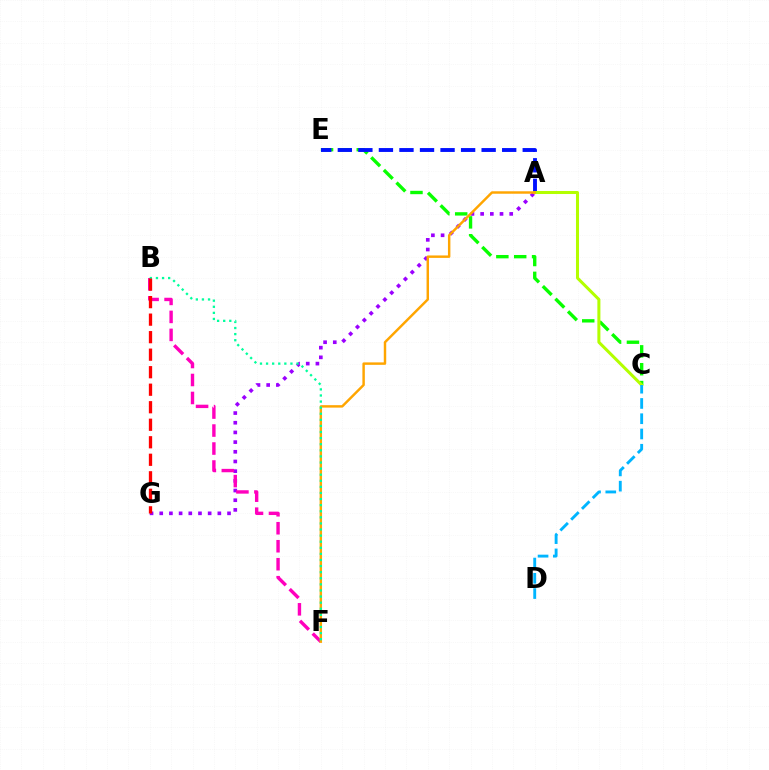{('C', 'E'): [{'color': '#08ff00', 'line_style': 'dashed', 'thickness': 2.43}], ('A', 'E'): [{'color': '#0010ff', 'line_style': 'dashed', 'thickness': 2.79}], ('A', 'G'): [{'color': '#9b00ff', 'line_style': 'dotted', 'thickness': 2.63}], ('A', 'C'): [{'color': '#b3ff00', 'line_style': 'solid', 'thickness': 2.18}], ('B', 'F'): [{'color': '#ff00bd', 'line_style': 'dashed', 'thickness': 2.44}, {'color': '#00ff9d', 'line_style': 'dotted', 'thickness': 1.66}], ('A', 'F'): [{'color': '#ffa500', 'line_style': 'solid', 'thickness': 1.76}], ('C', 'D'): [{'color': '#00b5ff', 'line_style': 'dashed', 'thickness': 2.07}], ('B', 'G'): [{'color': '#ff0000', 'line_style': 'dashed', 'thickness': 2.38}]}